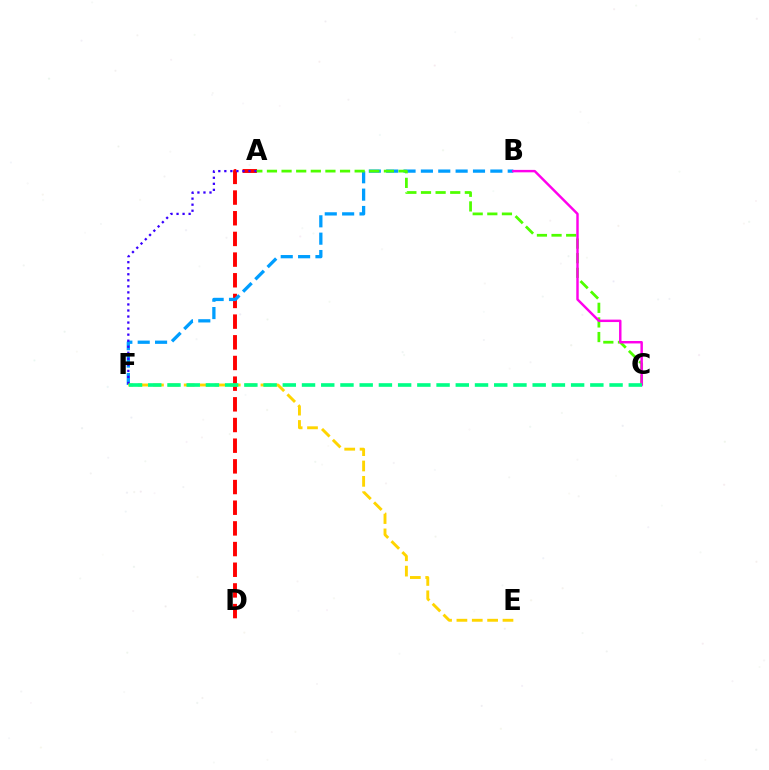{('A', 'D'): [{'color': '#ff0000', 'line_style': 'dashed', 'thickness': 2.81}], ('B', 'F'): [{'color': '#009eff', 'line_style': 'dashed', 'thickness': 2.36}], ('A', 'F'): [{'color': '#3700ff', 'line_style': 'dotted', 'thickness': 1.64}], ('E', 'F'): [{'color': '#ffd500', 'line_style': 'dashed', 'thickness': 2.09}], ('A', 'C'): [{'color': '#4fff00', 'line_style': 'dashed', 'thickness': 1.99}], ('B', 'C'): [{'color': '#ff00ed', 'line_style': 'solid', 'thickness': 1.76}], ('C', 'F'): [{'color': '#00ff86', 'line_style': 'dashed', 'thickness': 2.61}]}